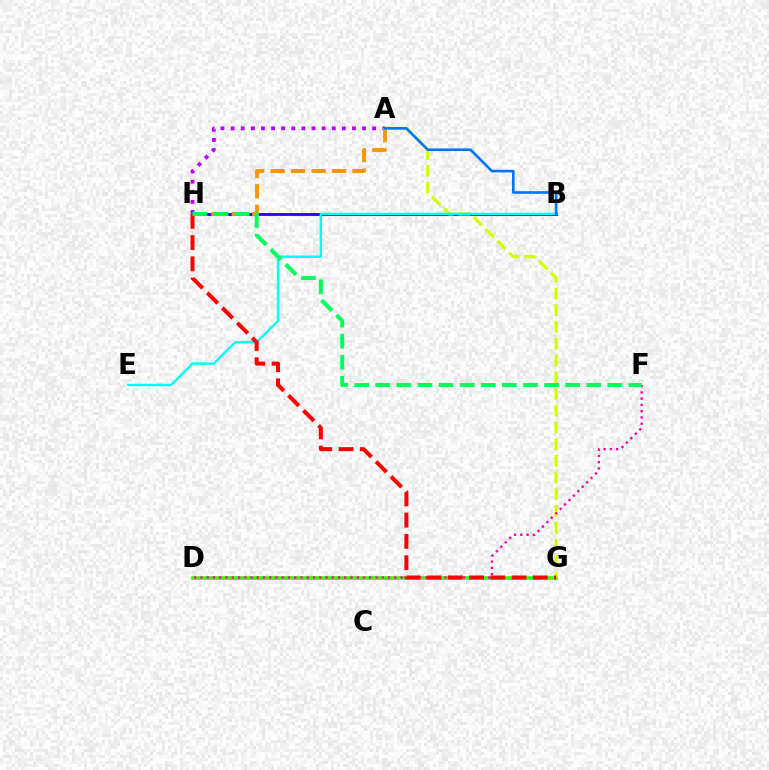{('D', 'G'): [{'color': '#3dff00', 'line_style': 'solid', 'thickness': 2.65}], ('A', 'H'): [{'color': '#b900ff', 'line_style': 'dotted', 'thickness': 2.75}, {'color': '#ff9400', 'line_style': 'dashed', 'thickness': 2.78}], ('B', 'H'): [{'color': '#2500ff', 'line_style': 'solid', 'thickness': 2.01}], ('A', 'G'): [{'color': '#d1ff00', 'line_style': 'dashed', 'thickness': 2.27}], ('B', 'E'): [{'color': '#00fff6', 'line_style': 'solid', 'thickness': 1.71}], ('A', 'B'): [{'color': '#0074ff', 'line_style': 'solid', 'thickness': 1.88}], ('D', 'F'): [{'color': '#ff00ac', 'line_style': 'dotted', 'thickness': 1.7}], ('G', 'H'): [{'color': '#ff0000', 'line_style': 'dashed', 'thickness': 2.89}], ('F', 'H'): [{'color': '#00ff5c', 'line_style': 'dashed', 'thickness': 2.87}]}